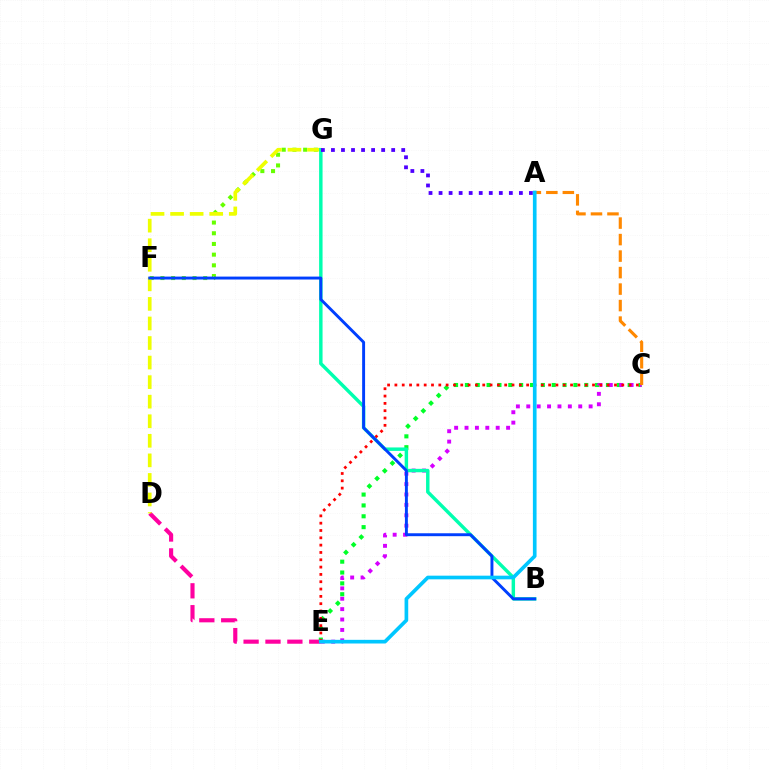{('D', 'E'): [{'color': '#ff00a0', 'line_style': 'dashed', 'thickness': 2.97}], ('F', 'G'): [{'color': '#66ff00', 'line_style': 'dotted', 'thickness': 2.91}], ('C', 'E'): [{'color': '#00ff27', 'line_style': 'dotted', 'thickness': 2.95}, {'color': '#d600ff', 'line_style': 'dotted', 'thickness': 2.82}, {'color': '#ff0000', 'line_style': 'dotted', 'thickness': 1.99}], ('A', 'C'): [{'color': '#ff8800', 'line_style': 'dashed', 'thickness': 2.24}], ('D', 'G'): [{'color': '#eeff00', 'line_style': 'dashed', 'thickness': 2.66}], ('B', 'G'): [{'color': '#00ffaf', 'line_style': 'solid', 'thickness': 2.48}], ('A', 'G'): [{'color': '#4f00ff', 'line_style': 'dotted', 'thickness': 2.73}], ('B', 'F'): [{'color': '#003fff', 'line_style': 'solid', 'thickness': 2.1}], ('A', 'E'): [{'color': '#00c7ff', 'line_style': 'solid', 'thickness': 2.64}]}